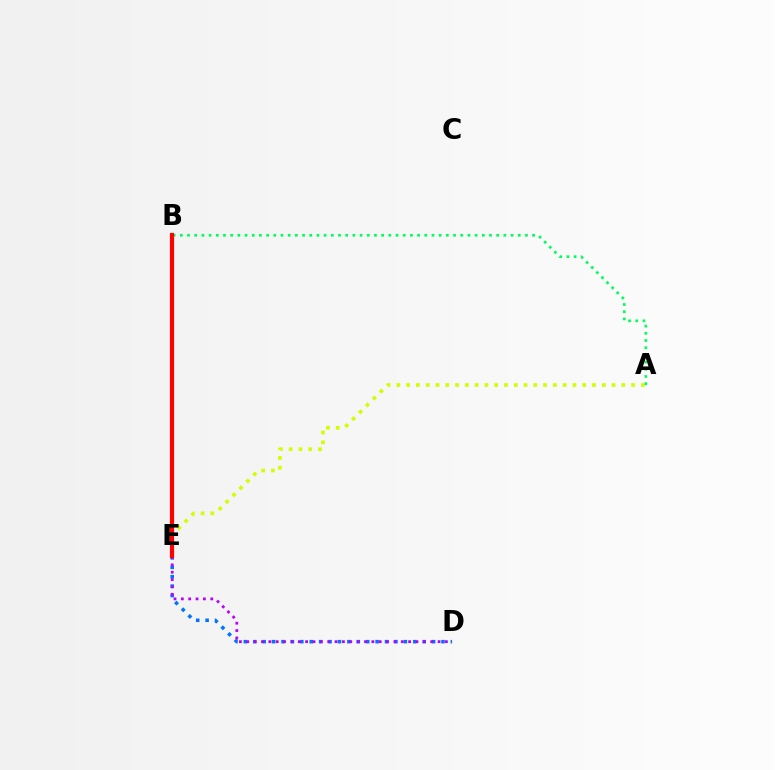{('D', 'E'): [{'color': '#0074ff', 'line_style': 'dotted', 'thickness': 2.56}, {'color': '#b900ff', 'line_style': 'dotted', 'thickness': 2.0}], ('A', 'E'): [{'color': '#d1ff00', 'line_style': 'dotted', 'thickness': 2.66}], ('A', 'B'): [{'color': '#00ff5c', 'line_style': 'dotted', 'thickness': 1.95}], ('B', 'E'): [{'color': '#ff0000', 'line_style': 'solid', 'thickness': 3.0}]}